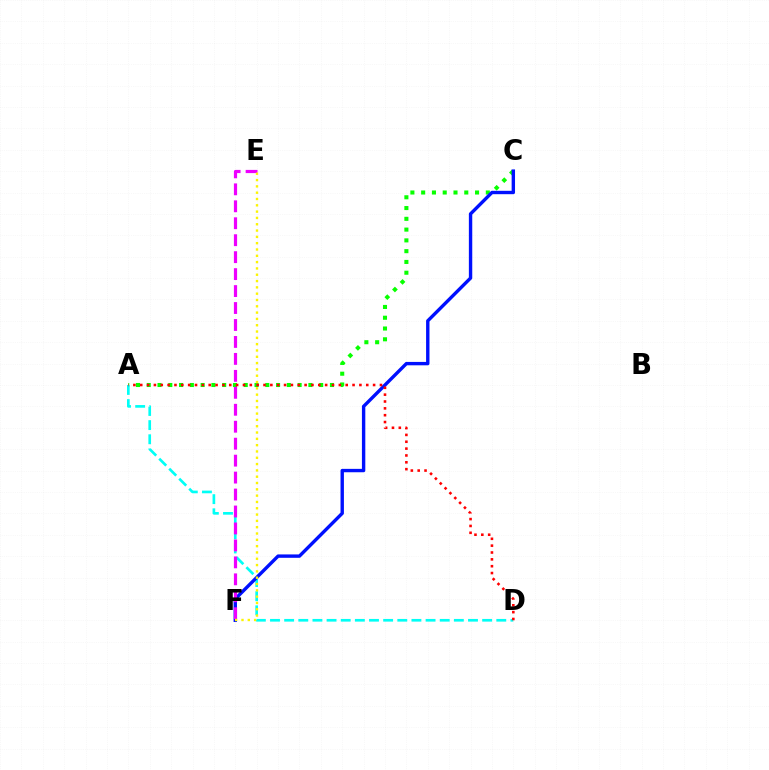{('A', 'C'): [{'color': '#08ff00', 'line_style': 'dotted', 'thickness': 2.93}], ('A', 'D'): [{'color': '#00fff6', 'line_style': 'dashed', 'thickness': 1.92}, {'color': '#ff0000', 'line_style': 'dotted', 'thickness': 1.86}], ('C', 'F'): [{'color': '#0010ff', 'line_style': 'solid', 'thickness': 2.44}], ('E', 'F'): [{'color': '#ee00ff', 'line_style': 'dashed', 'thickness': 2.3}, {'color': '#fcf500', 'line_style': 'dotted', 'thickness': 1.71}]}